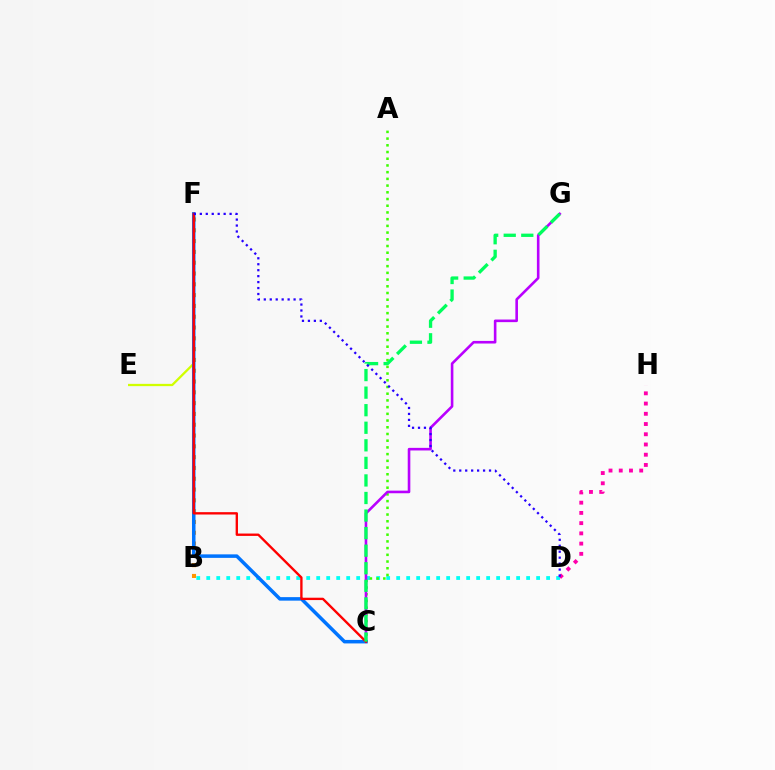{('B', 'D'): [{'color': '#00fff6', 'line_style': 'dotted', 'thickness': 2.72}], ('D', 'H'): [{'color': '#ff00ac', 'line_style': 'dotted', 'thickness': 2.78}], ('E', 'F'): [{'color': '#d1ff00', 'line_style': 'solid', 'thickness': 1.64}], ('A', 'C'): [{'color': '#3dff00', 'line_style': 'dotted', 'thickness': 1.82}], ('B', 'F'): [{'color': '#ff9400', 'line_style': 'dotted', 'thickness': 2.93}], ('C', 'G'): [{'color': '#b900ff', 'line_style': 'solid', 'thickness': 1.88}, {'color': '#00ff5c', 'line_style': 'dashed', 'thickness': 2.39}], ('C', 'F'): [{'color': '#0074ff', 'line_style': 'solid', 'thickness': 2.53}, {'color': '#ff0000', 'line_style': 'solid', 'thickness': 1.7}], ('D', 'F'): [{'color': '#2500ff', 'line_style': 'dotted', 'thickness': 1.62}]}